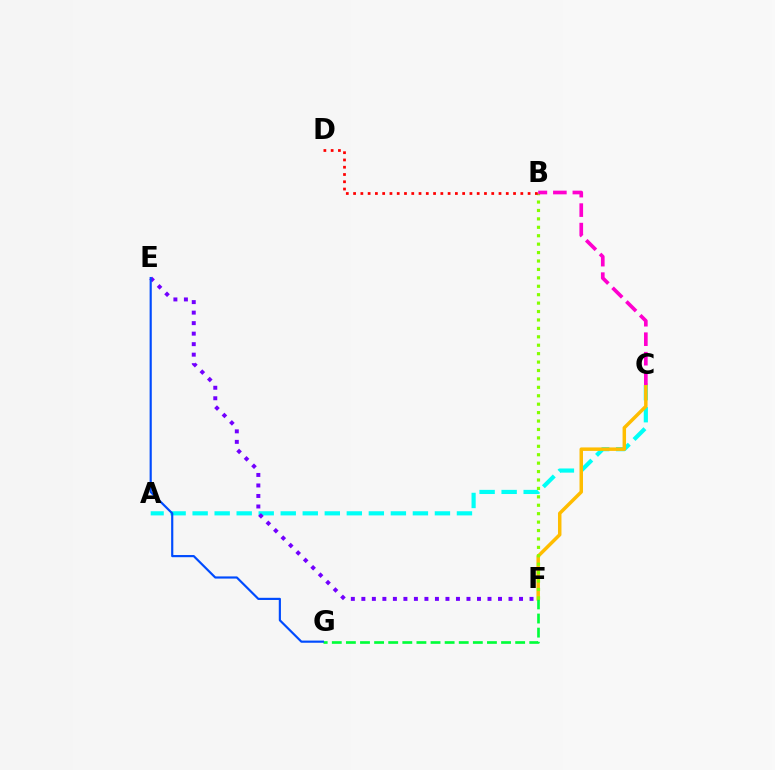{('A', 'C'): [{'color': '#00fff6', 'line_style': 'dashed', 'thickness': 2.99}], ('C', 'F'): [{'color': '#ffbd00', 'line_style': 'solid', 'thickness': 2.5}], ('E', 'F'): [{'color': '#7200ff', 'line_style': 'dotted', 'thickness': 2.86}], ('F', 'G'): [{'color': '#00ff39', 'line_style': 'dashed', 'thickness': 1.92}], ('B', 'F'): [{'color': '#84ff00', 'line_style': 'dotted', 'thickness': 2.29}], ('B', 'C'): [{'color': '#ff00cf', 'line_style': 'dashed', 'thickness': 2.65}], ('B', 'D'): [{'color': '#ff0000', 'line_style': 'dotted', 'thickness': 1.98}], ('E', 'G'): [{'color': '#004bff', 'line_style': 'solid', 'thickness': 1.56}]}